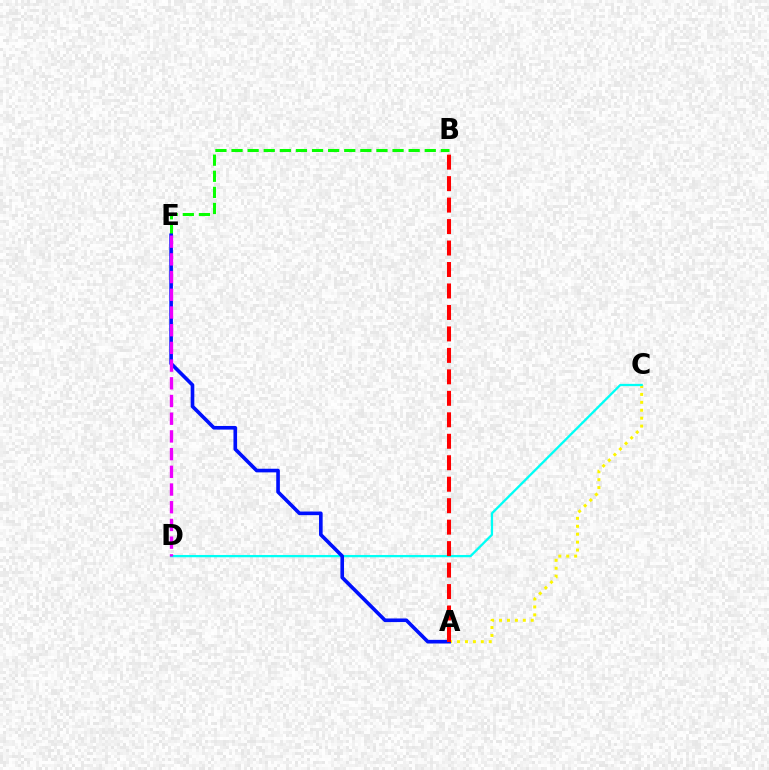{('A', 'C'): [{'color': '#fcf500', 'line_style': 'dotted', 'thickness': 2.15}], ('C', 'D'): [{'color': '#00fff6', 'line_style': 'solid', 'thickness': 1.64}], ('B', 'E'): [{'color': '#08ff00', 'line_style': 'dashed', 'thickness': 2.19}], ('A', 'E'): [{'color': '#0010ff', 'line_style': 'solid', 'thickness': 2.61}], ('A', 'B'): [{'color': '#ff0000', 'line_style': 'dashed', 'thickness': 2.92}], ('D', 'E'): [{'color': '#ee00ff', 'line_style': 'dashed', 'thickness': 2.41}]}